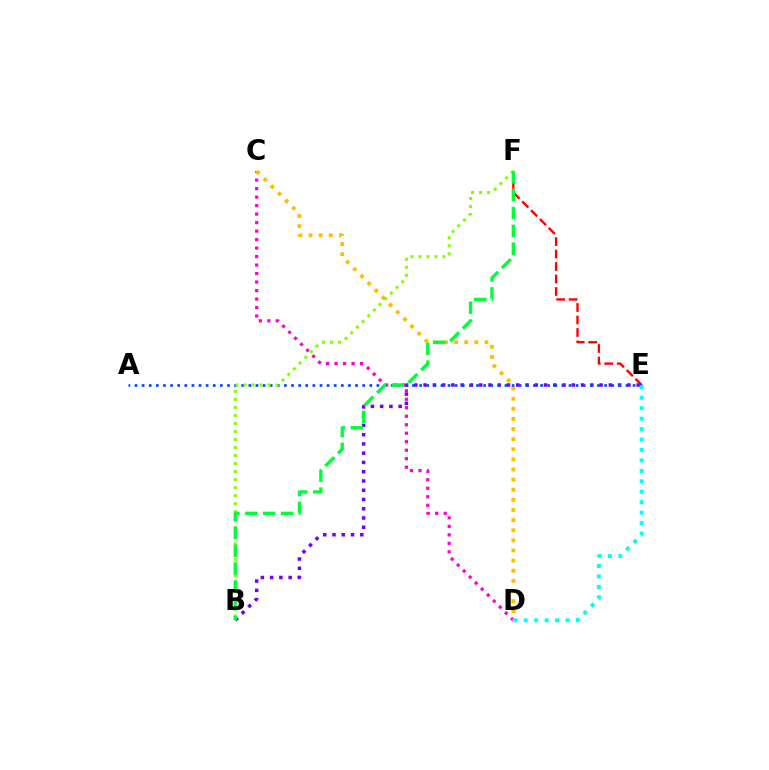{('B', 'E'): [{'color': '#7200ff', 'line_style': 'dotted', 'thickness': 2.52}], ('E', 'F'): [{'color': '#ff0000', 'line_style': 'dashed', 'thickness': 1.69}], ('C', 'D'): [{'color': '#ff00cf', 'line_style': 'dotted', 'thickness': 2.31}, {'color': '#ffbd00', 'line_style': 'dotted', 'thickness': 2.75}], ('A', 'E'): [{'color': '#004bff', 'line_style': 'dotted', 'thickness': 1.93}], ('B', 'F'): [{'color': '#84ff00', 'line_style': 'dotted', 'thickness': 2.18}, {'color': '#00ff39', 'line_style': 'dashed', 'thickness': 2.42}], ('D', 'E'): [{'color': '#00fff6', 'line_style': 'dotted', 'thickness': 2.84}]}